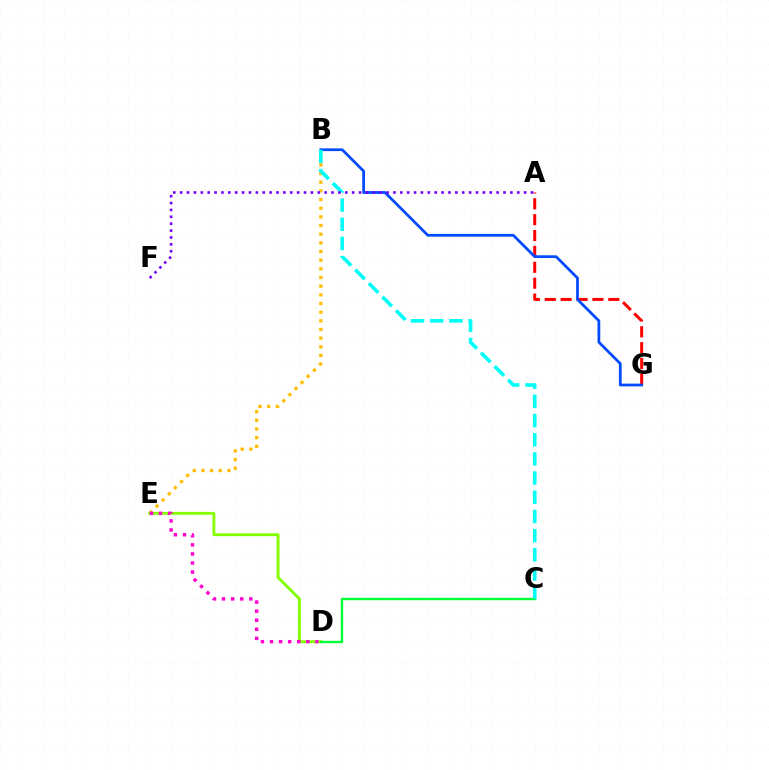{('A', 'G'): [{'color': '#ff0000', 'line_style': 'dashed', 'thickness': 2.16}], ('B', 'G'): [{'color': '#004bff', 'line_style': 'solid', 'thickness': 1.98}], ('B', 'E'): [{'color': '#ffbd00', 'line_style': 'dotted', 'thickness': 2.35}], ('D', 'E'): [{'color': '#84ff00', 'line_style': 'solid', 'thickness': 2.07}, {'color': '#ff00cf', 'line_style': 'dotted', 'thickness': 2.47}], ('C', 'D'): [{'color': '#00ff39', 'line_style': 'solid', 'thickness': 1.74}], ('B', 'C'): [{'color': '#00fff6', 'line_style': 'dashed', 'thickness': 2.61}], ('A', 'F'): [{'color': '#7200ff', 'line_style': 'dotted', 'thickness': 1.87}]}